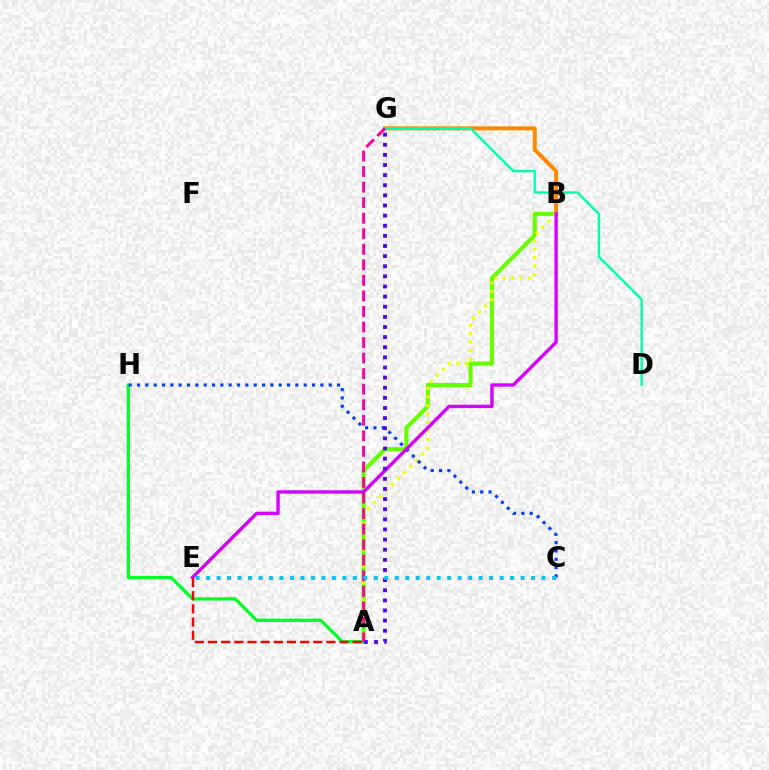{('A', 'B'): [{'color': '#66ff00', 'line_style': 'solid', 'thickness': 2.95}, {'color': '#eeff00', 'line_style': 'dotted', 'thickness': 2.31}], ('B', 'G'): [{'color': '#ff8800', 'line_style': 'solid', 'thickness': 2.87}], ('A', 'H'): [{'color': '#00ff27', 'line_style': 'solid', 'thickness': 2.29}], ('C', 'H'): [{'color': '#003fff', 'line_style': 'dotted', 'thickness': 2.26}], ('B', 'E'): [{'color': '#d600ff', 'line_style': 'solid', 'thickness': 2.42}], ('A', 'G'): [{'color': '#4f00ff', 'line_style': 'dotted', 'thickness': 2.75}, {'color': '#ff00a0', 'line_style': 'dashed', 'thickness': 2.11}], ('D', 'G'): [{'color': '#00ffaf', 'line_style': 'solid', 'thickness': 1.73}], ('A', 'E'): [{'color': '#ff0000', 'line_style': 'dashed', 'thickness': 1.79}], ('C', 'E'): [{'color': '#00c7ff', 'line_style': 'dotted', 'thickness': 2.85}]}